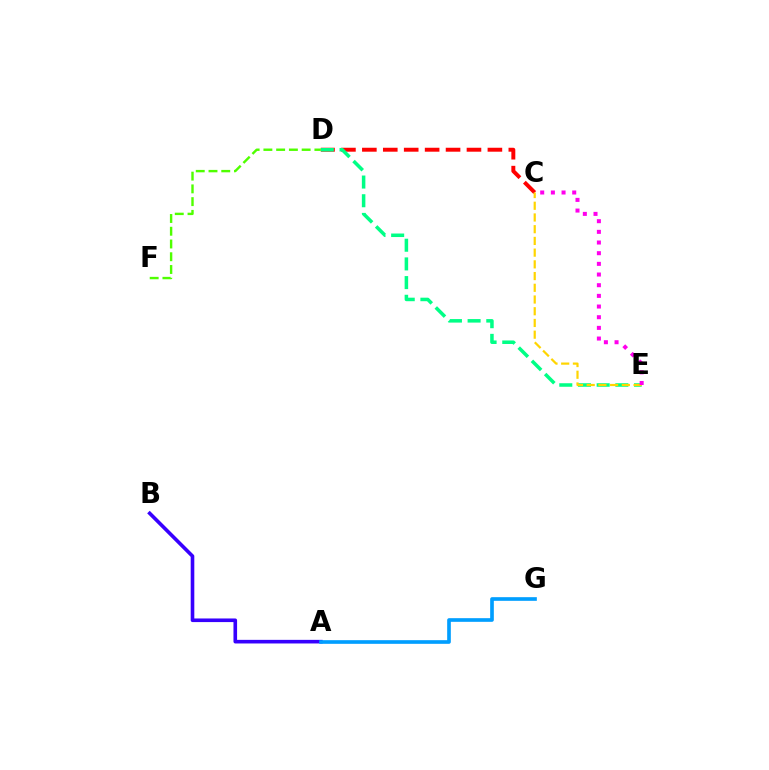{('C', 'D'): [{'color': '#ff0000', 'line_style': 'dashed', 'thickness': 2.84}], ('D', 'E'): [{'color': '#00ff86', 'line_style': 'dashed', 'thickness': 2.54}], ('C', 'E'): [{'color': '#ffd500', 'line_style': 'dashed', 'thickness': 1.59}, {'color': '#ff00ed', 'line_style': 'dotted', 'thickness': 2.9}], ('A', 'B'): [{'color': '#3700ff', 'line_style': 'solid', 'thickness': 2.6}], ('D', 'F'): [{'color': '#4fff00', 'line_style': 'dashed', 'thickness': 1.73}], ('A', 'G'): [{'color': '#009eff', 'line_style': 'solid', 'thickness': 2.63}]}